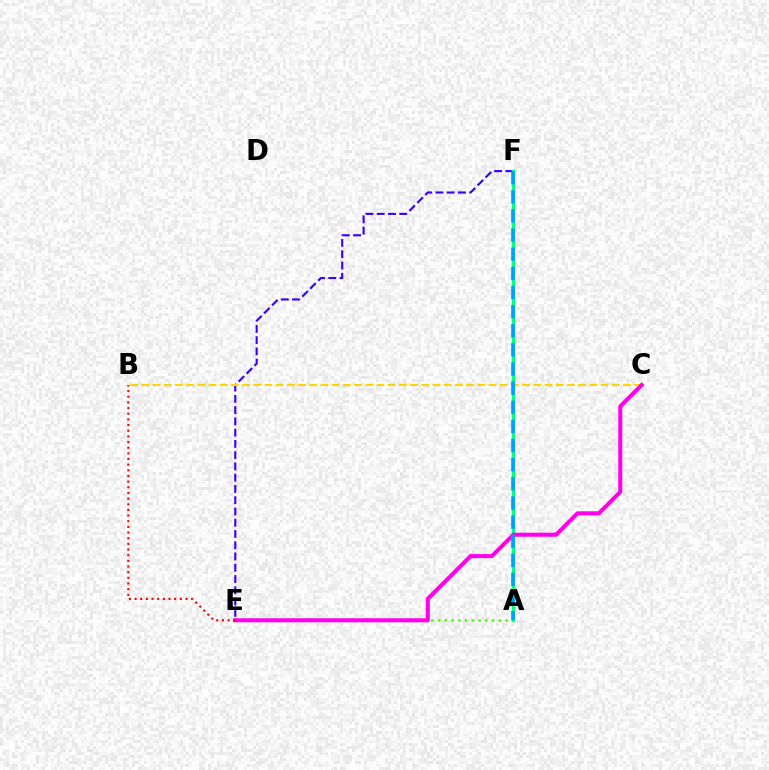{('E', 'F'): [{'color': '#3700ff', 'line_style': 'dashed', 'thickness': 1.53}], ('A', 'E'): [{'color': '#4fff00', 'line_style': 'dotted', 'thickness': 1.83}], ('B', 'C'): [{'color': '#ffd500', 'line_style': 'dashed', 'thickness': 1.52}], ('A', 'F'): [{'color': '#00ff86', 'line_style': 'solid', 'thickness': 2.42}, {'color': '#009eff', 'line_style': 'dashed', 'thickness': 2.6}], ('C', 'E'): [{'color': '#ff00ed', 'line_style': 'solid', 'thickness': 2.92}], ('B', 'E'): [{'color': '#ff0000', 'line_style': 'dotted', 'thickness': 1.54}]}